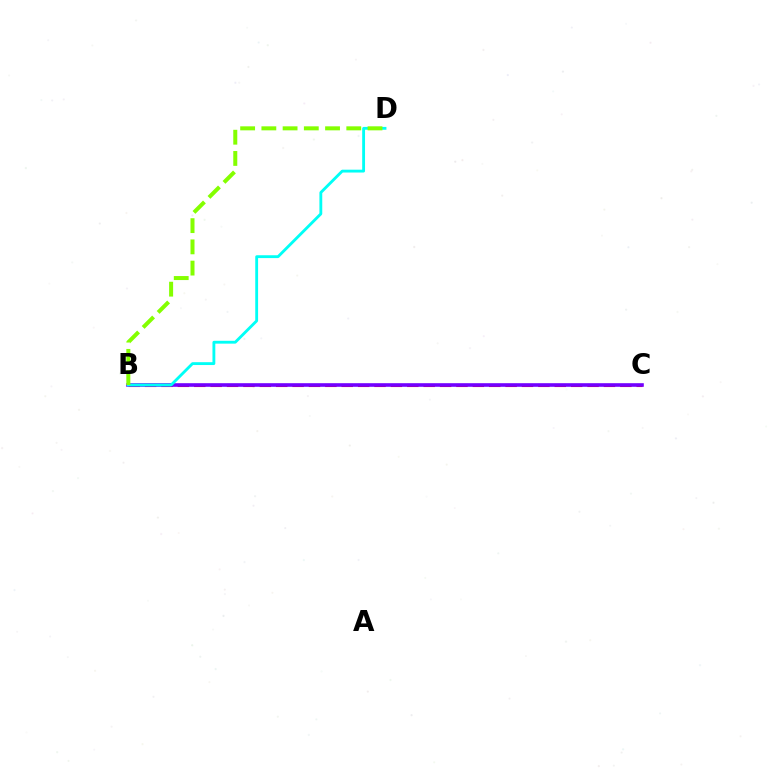{('B', 'C'): [{'color': '#ff0000', 'line_style': 'dashed', 'thickness': 2.23}, {'color': '#7200ff', 'line_style': 'solid', 'thickness': 2.59}], ('B', 'D'): [{'color': '#00fff6', 'line_style': 'solid', 'thickness': 2.05}, {'color': '#84ff00', 'line_style': 'dashed', 'thickness': 2.88}]}